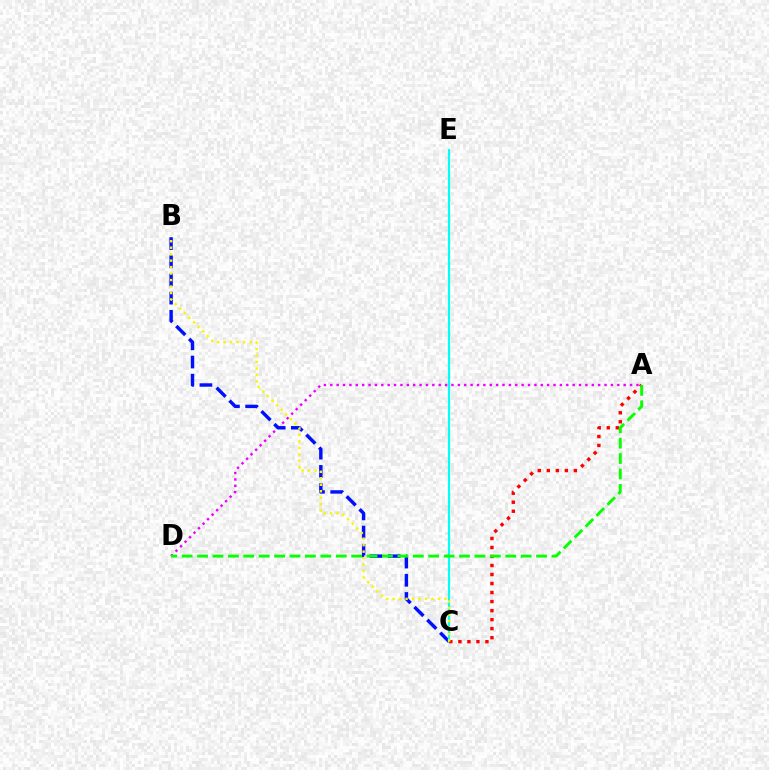{('A', 'D'): [{'color': '#ee00ff', 'line_style': 'dotted', 'thickness': 1.73}, {'color': '#08ff00', 'line_style': 'dashed', 'thickness': 2.09}], ('B', 'C'): [{'color': '#0010ff', 'line_style': 'dashed', 'thickness': 2.47}, {'color': '#fcf500', 'line_style': 'dotted', 'thickness': 1.76}], ('C', 'E'): [{'color': '#00fff6', 'line_style': 'solid', 'thickness': 1.58}], ('A', 'C'): [{'color': '#ff0000', 'line_style': 'dotted', 'thickness': 2.45}]}